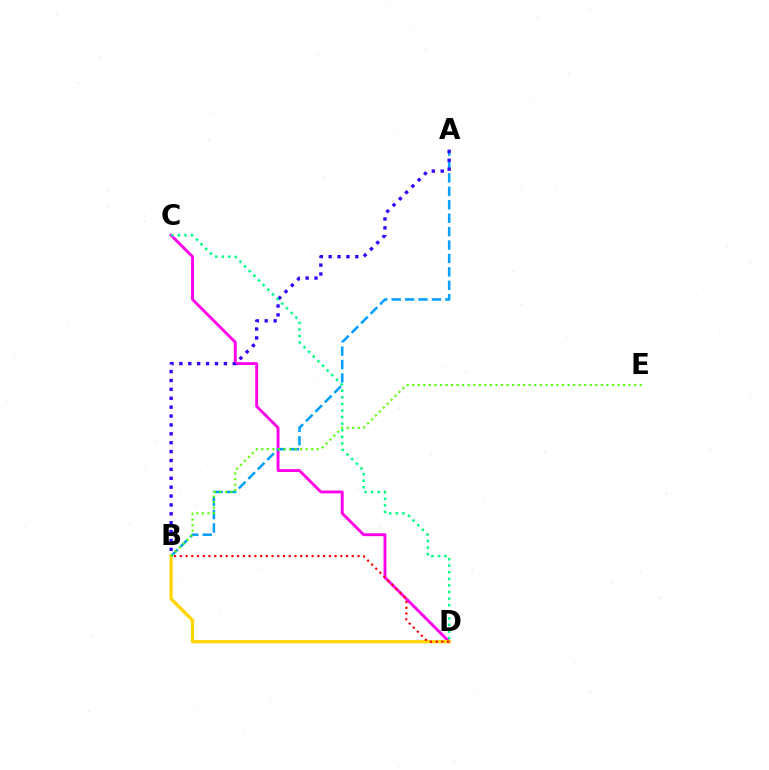{('C', 'D'): [{'color': '#ff00ed', 'line_style': 'solid', 'thickness': 2.08}, {'color': '#00ff86', 'line_style': 'dotted', 'thickness': 1.79}], ('B', 'D'): [{'color': '#ffd500', 'line_style': 'solid', 'thickness': 2.32}, {'color': '#ff0000', 'line_style': 'dotted', 'thickness': 1.56}], ('A', 'B'): [{'color': '#009eff', 'line_style': 'dashed', 'thickness': 1.82}, {'color': '#3700ff', 'line_style': 'dotted', 'thickness': 2.42}], ('B', 'E'): [{'color': '#4fff00', 'line_style': 'dotted', 'thickness': 1.51}]}